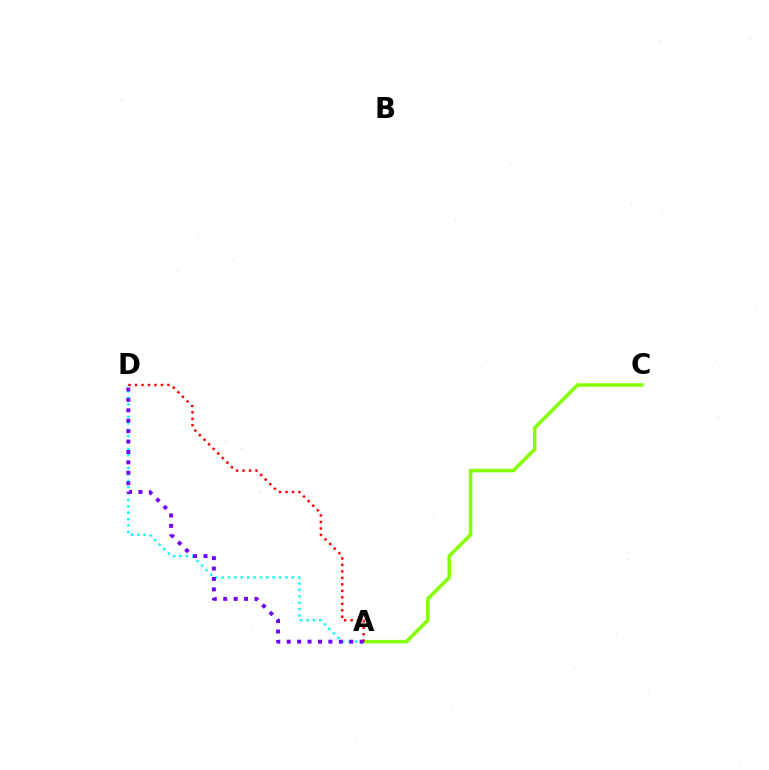{('A', 'D'): [{'color': '#00fff6', 'line_style': 'dotted', 'thickness': 1.73}, {'color': '#ff0000', 'line_style': 'dotted', 'thickness': 1.76}, {'color': '#7200ff', 'line_style': 'dotted', 'thickness': 2.83}], ('A', 'C'): [{'color': '#84ff00', 'line_style': 'solid', 'thickness': 2.53}]}